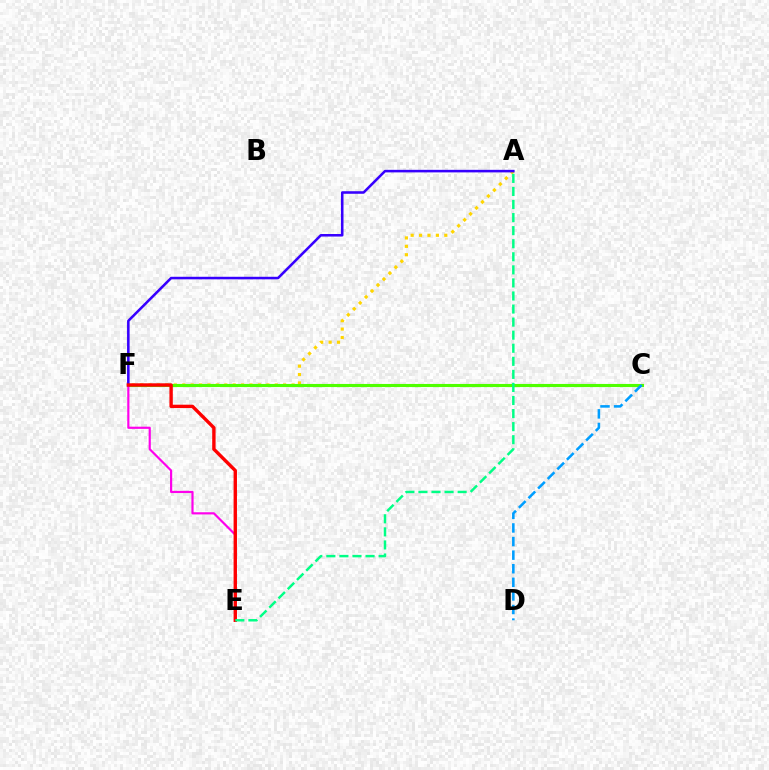{('A', 'F'): [{'color': '#ffd500', 'line_style': 'dotted', 'thickness': 2.29}, {'color': '#3700ff', 'line_style': 'solid', 'thickness': 1.84}], ('C', 'F'): [{'color': '#4fff00', 'line_style': 'solid', 'thickness': 2.24}], ('E', 'F'): [{'color': '#ff00ed', 'line_style': 'solid', 'thickness': 1.57}, {'color': '#ff0000', 'line_style': 'solid', 'thickness': 2.43}], ('A', 'E'): [{'color': '#00ff86', 'line_style': 'dashed', 'thickness': 1.77}], ('C', 'D'): [{'color': '#009eff', 'line_style': 'dashed', 'thickness': 1.85}]}